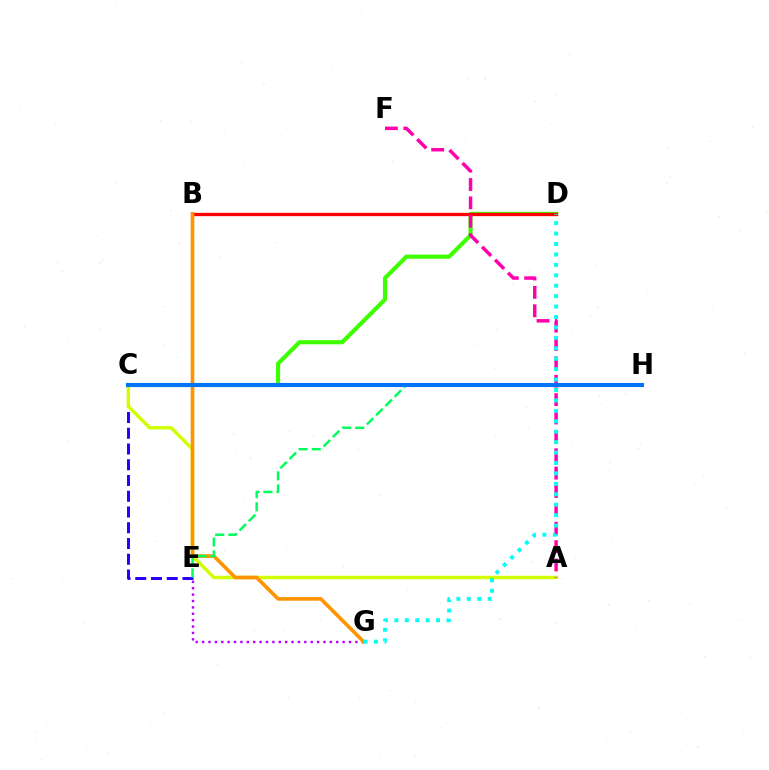{('E', 'G'): [{'color': '#b900ff', 'line_style': 'dotted', 'thickness': 1.74}], ('C', 'E'): [{'color': '#2500ff', 'line_style': 'dashed', 'thickness': 2.14}], ('C', 'D'): [{'color': '#3dff00', 'line_style': 'solid', 'thickness': 2.97}], ('B', 'D'): [{'color': '#ff0000', 'line_style': 'solid', 'thickness': 2.38}], ('A', 'C'): [{'color': '#d1ff00', 'line_style': 'solid', 'thickness': 2.47}], ('B', 'G'): [{'color': '#ff9400', 'line_style': 'solid', 'thickness': 2.62}], ('A', 'F'): [{'color': '#ff00ac', 'line_style': 'dashed', 'thickness': 2.5}], ('E', 'H'): [{'color': '#00ff5c', 'line_style': 'dashed', 'thickness': 1.78}], ('D', 'G'): [{'color': '#00fff6', 'line_style': 'dotted', 'thickness': 2.83}], ('C', 'H'): [{'color': '#0074ff', 'line_style': 'solid', 'thickness': 2.96}]}